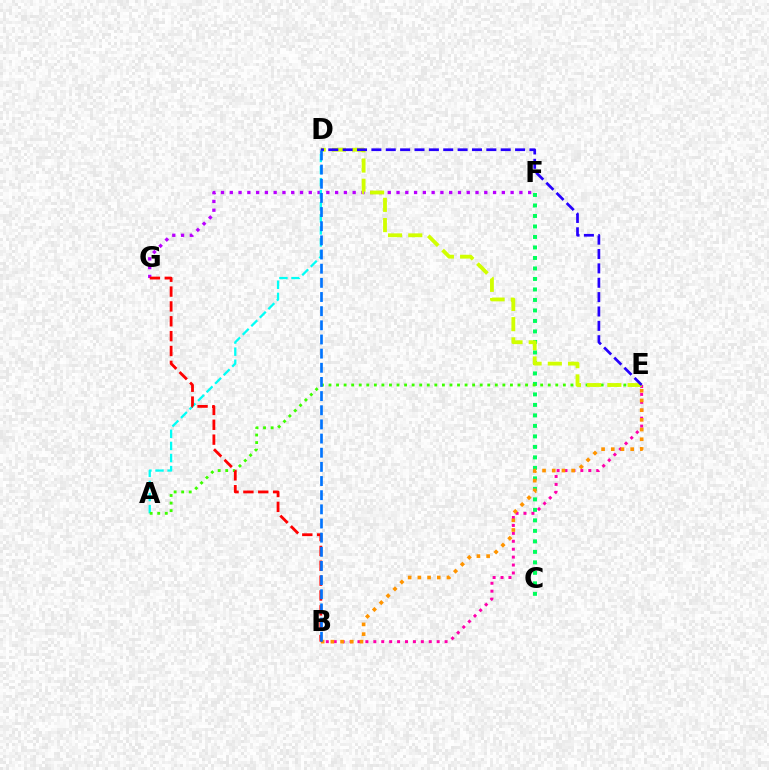{('C', 'F'): [{'color': '#00ff5c', 'line_style': 'dotted', 'thickness': 2.85}], ('F', 'G'): [{'color': '#b900ff', 'line_style': 'dotted', 'thickness': 2.38}], ('B', 'E'): [{'color': '#ff00ac', 'line_style': 'dotted', 'thickness': 2.15}, {'color': '#ff9400', 'line_style': 'dotted', 'thickness': 2.64}], ('A', 'D'): [{'color': '#00fff6', 'line_style': 'dashed', 'thickness': 1.64}], ('A', 'E'): [{'color': '#3dff00', 'line_style': 'dotted', 'thickness': 2.05}], ('D', 'E'): [{'color': '#d1ff00', 'line_style': 'dashed', 'thickness': 2.75}, {'color': '#2500ff', 'line_style': 'dashed', 'thickness': 1.95}], ('B', 'G'): [{'color': '#ff0000', 'line_style': 'dashed', 'thickness': 2.02}], ('B', 'D'): [{'color': '#0074ff', 'line_style': 'dashed', 'thickness': 1.92}]}